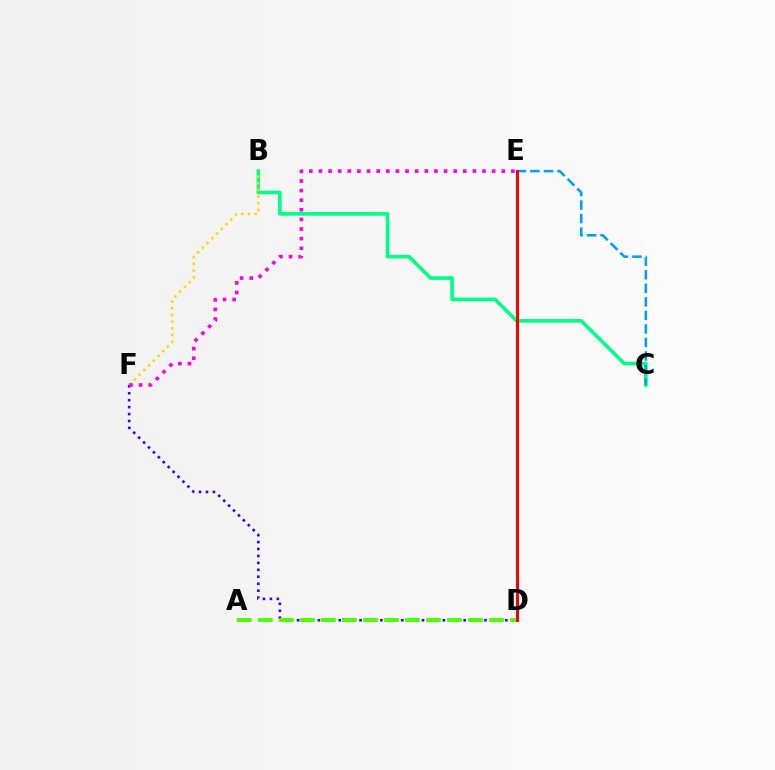{('B', 'C'): [{'color': '#00ff86', 'line_style': 'solid', 'thickness': 2.6}], ('C', 'E'): [{'color': '#009eff', 'line_style': 'dashed', 'thickness': 1.84}], ('D', 'F'): [{'color': '#3700ff', 'line_style': 'dotted', 'thickness': 1.89}], ('A', 'D'): [{'color': '#4fff00', 'line_style': 'dashed', 'thickness': 2.86}], ('B', 'F'): [{'color': '#ffd500', 'line_style': 'dotted', 'thickness': 1.81}], ('E', 'F'): [{'color': '#ff00ed', 'line_style': 'dotted', 'thickness': 2.61}], ('D', 'E'): [{'color': '#ff0000', 'line_style': 'solid', 'thickness': 2.18}]}